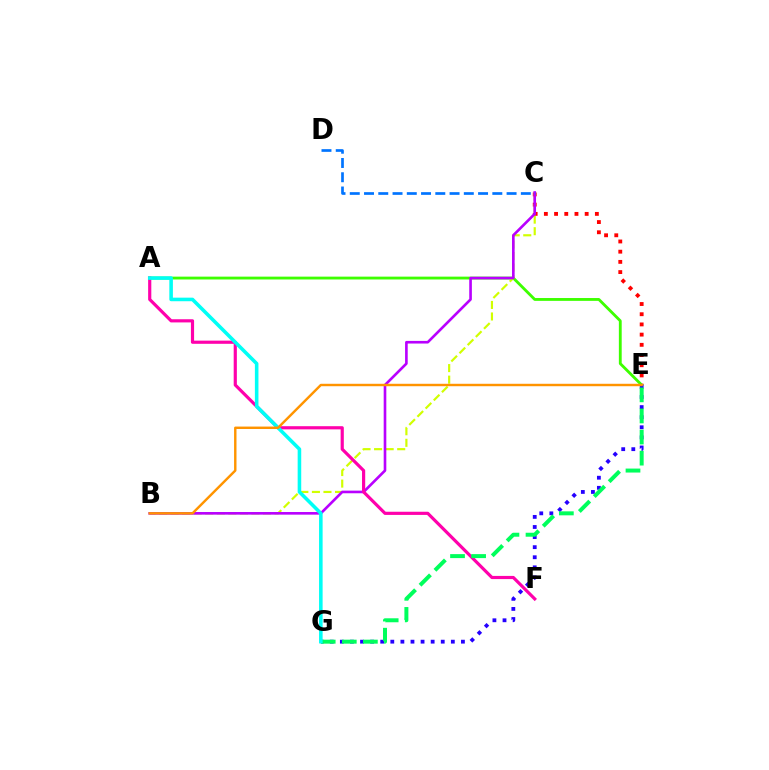{('C', 'E'): [{'color': '#ff0000', 'line_style': 'dotted', 'thickness': 2.77}], ('A', 'E'): [{'color': '#3dff00', 'line_style': 'solid', 'thickness': 2.04}], ('B', 'C'): [{'color': '#d1ff00', 'line_style': 'dashed', 'thickness': 1.57}, {'color': '#b900ff', 'line_style': 'solid', 'thickness': 1.9}], ('C', 'D'): [{'color': '#0074ff', 'line_style': 'dashed', 'thickness': 1.94}], ('E', 'G'): [{'color': '#2500ff', 'line_style': 'dotted', 'thickness': 2.74}, {'color': '#00ff5c', 'line_style': 'dashed', 'thickness': 2.87}], ('A', 'F'): [{'color': '#ff00ac', 'line_style': 'solid', 'thickness': 2.28}], ('A', 'G'): [{'color': '#00fff6', 'line_style': 'solid', 'thickness': 2.57}], ('B', 'E'): [{'color': '#ff9400', 'line_style': 'solid', 'thickness': 1.75}]}